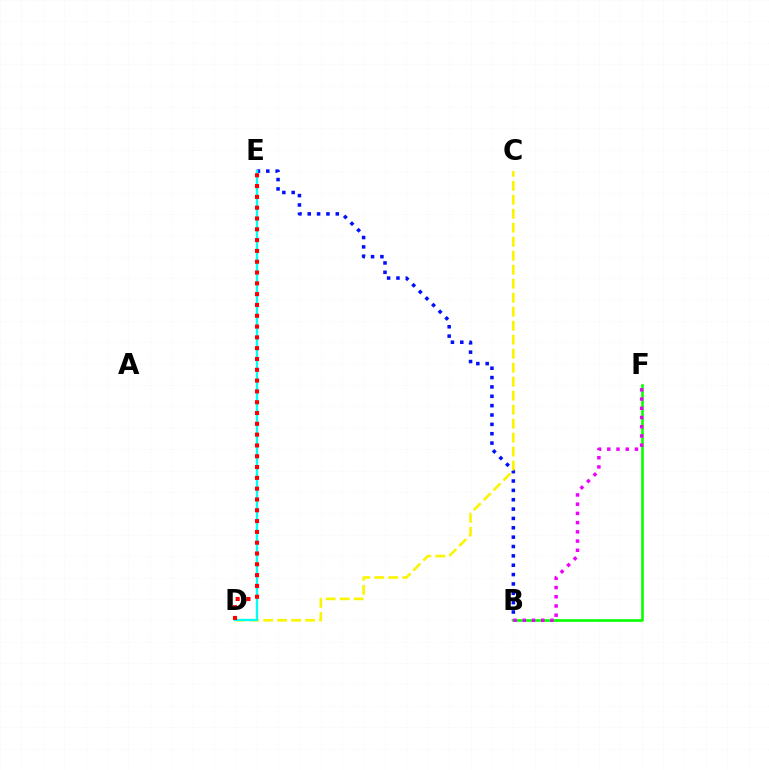{('B', 'E'): [{'color': '#0010ff', 'line_style': 'dotted', 'thickness': 2.54}], ('B', 'F'): [{'color': '#08ff00', 'line_style': 'solid', 'thickness': 1.9}, {'color': '#ee00ff', 'line_style': 'dotted', 'thickness': 2.51}], ('C', 'D'): [{'color': '#fcf500', 'line_style': 'dashed', 'thickness': 1.9}], ('D', 'E'): [{'color': '#00fff6', 'line_style': 'solid', 'thickness': 1.67}, {'color': '#ff0000', 'line_style': 'dotted', 'thickness': 2.94}]}